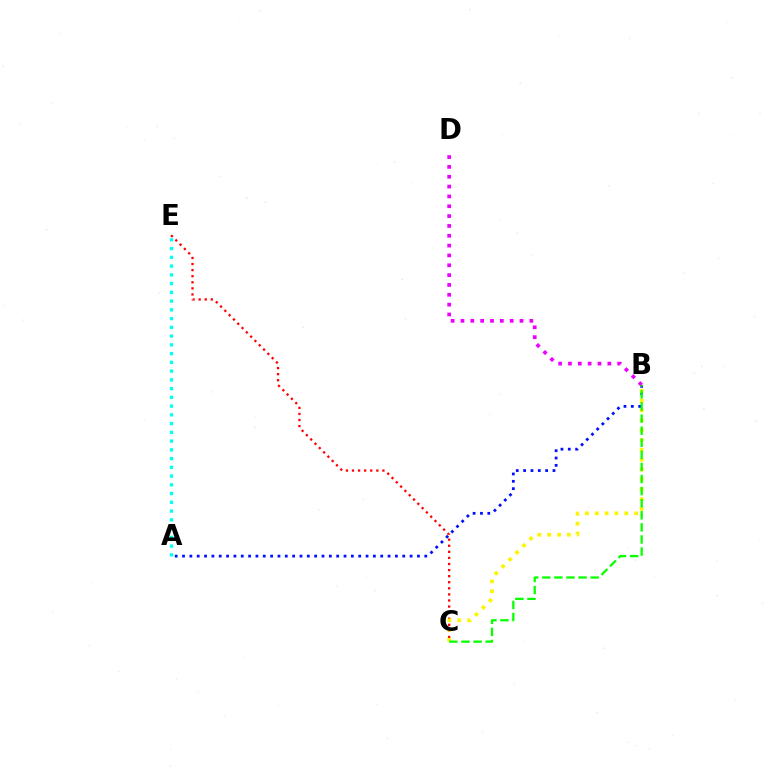{('A', 'E'): [{'color': '#00fff6', 'line_style': 'dotted', 'thickness': 2.38}], ('C', 'E'): [{'color': '#ff0000', 'line_style': 'dotted', 'thickness': 1.65}], ('A', 'B'): [{'color': '#0010ff', 'line_style': 'dotted', 'thickness': 1.99}], ('B', 'D'): [{'color': '#ee00ff', 'line_style': 'dotted', 'thickness': 2.67}], ('B', 'C'): [{'color': '#fcf500', 'line_style': 'dotted', 'thickness': 2.68}, {'color': '#08ff00', 'line_style': 'dashed', 'thickness': 1.64}]}